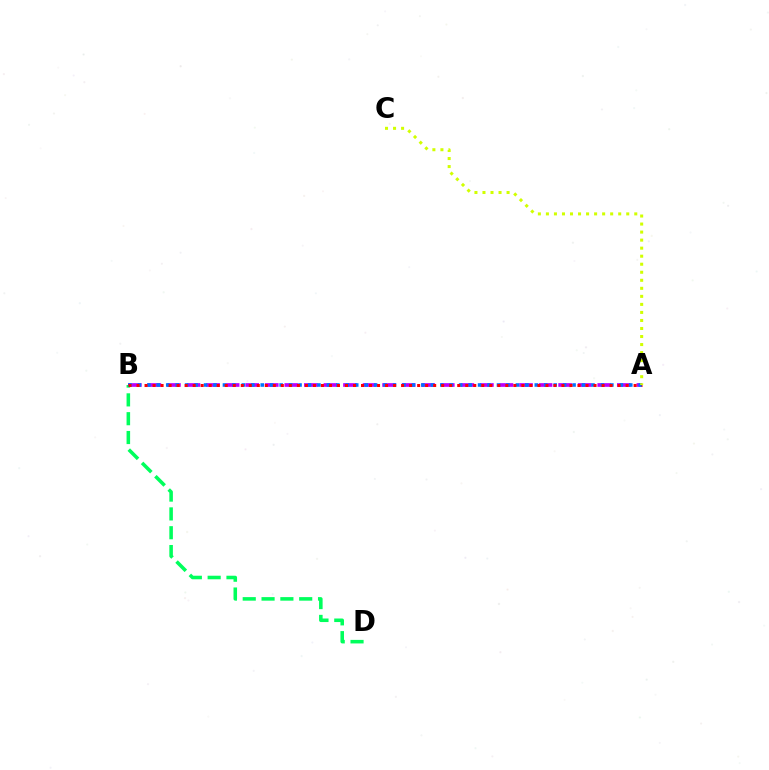{('A', 'B'): [{'color': '#b900ff', 'line_style': 'dashed', 'thickness': 2.66}, {'color': '#0074ff', 'line_style': 'dotted', 'thickness': 2.57}, {'color': '#ff0000', 'line_style': 'dotted', 'thickness': 2.18}], ('B', 'D'): [{'color': '#00ff5c', 'line_style': 'dashed', 'thickness': 2.56}], ('A', 'C'): [{'color': '#d1ff00', 'line_style': 'dotted', 'thickness': 2.18}]}